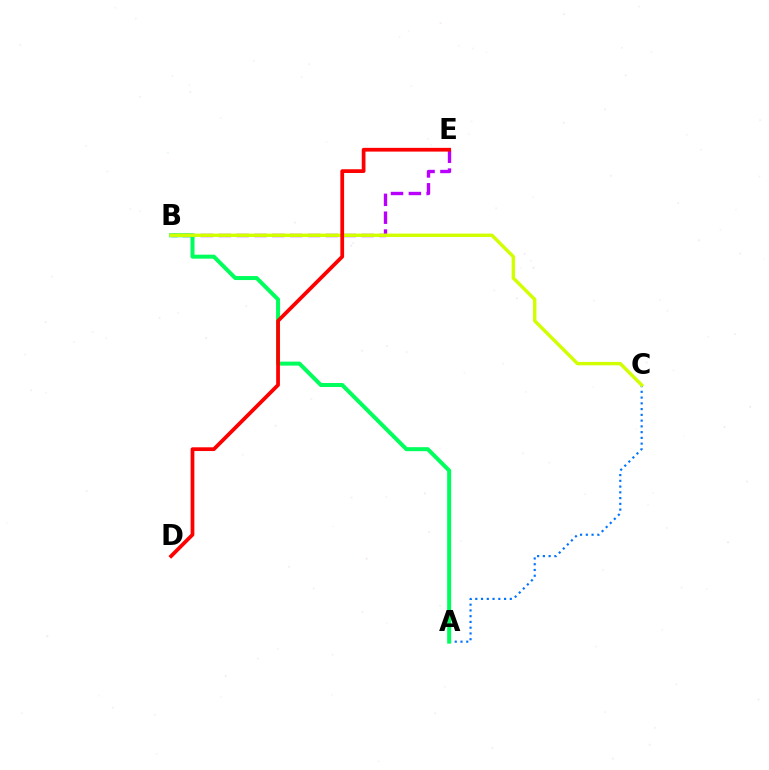{('A', 'C'): [{'color': '#0074ff', 'line_style': 'dotted', 'thickness': 1.56}], ('B', 'E'): [{'color': '#b900ff', 'line_style': 'dashed', 'thickness': 2.43}], ('A', 'B'): [{'color': '#00ff5c', 'line_style': 'solid', 'thickness': 2.88}], ('B', 'C'): [{'color': '#d1ff00', 'line_style': 'solid', 'thickness': 2.45}], ('D', 'E'): [{'color': '#ff0000', 'line_style': 'solid', 'thickness': 2.69}]}